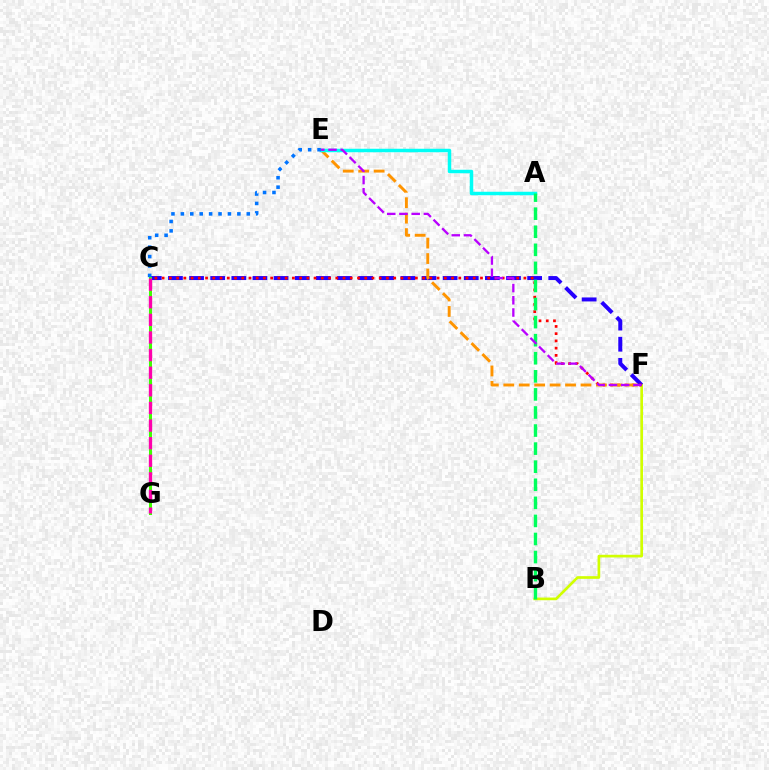{('B', 'F'): [{'color': '#d1ff00', 'line_style': 'solid', 'thickness': 1.92}], ('C', 'F'): [{'color': '#2500ff', 'line_style': 'dashed', 'thickness': 2.87}, {'color': '#ff0000', 'line_style': 'dotted', 'thickness': 1.97}], ('E', 'F'): [{'color': '#ff9400', 'line_style': 'dashed', 'thickness': 2.1}, {'color': '#b900ff', 'line_style': 'dashed', 'thickness': 1.66}], ('A', 'E'): [{'color': '#00fff6', 'line_style': 'solid', 'thickness': 2.51}], ('C', 'G'): [{'color': '#3dff00', 'line_style': 'solid', 'thickness': 2.18}, {'color': '#ff00ac', 'line_style': 'dashed', 'thickness': 2.39}], ('A', 'B'): [{'color': '#00ff5c', 'line_style': 'dashed', 'thickness': 2.46}], ('C', 'E'): [{'color': '#0074ff', 'line_style': 'dotted', 'thickness': 2.56}]}